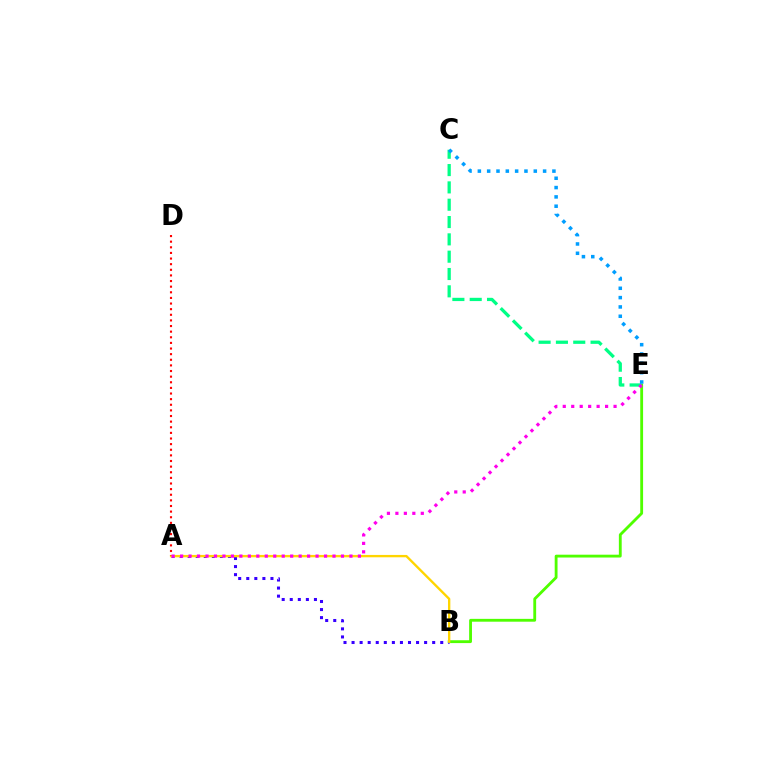{('B', 'E'): [{'color': '#4fff00', 'line_style': 'solid', 'thickness': 2.04}], ('A', 'B'): [{'color': '#3700ff', 'line_style': 'dotted', 'thickness': 2.19}, {'color': '#ffd500', 'line_style': 'solid', 'thickness': 1.7}], ('C', 'E'): [{'color': '#00ff86', 'line_style': 'dashed', 'thickness': 2.35}, {'color': '#009eff', 'line_style': 'dotted', 'thickness': 2.53}], ('A', 'D'): [{'color': '#ff0000', 'line_style': 'dotted', 'thickness': 1.53}], ('A', 'E'): [{'color': '#ff00ed', 'line_style': 'dotted', 'thickness': 2.3}]}